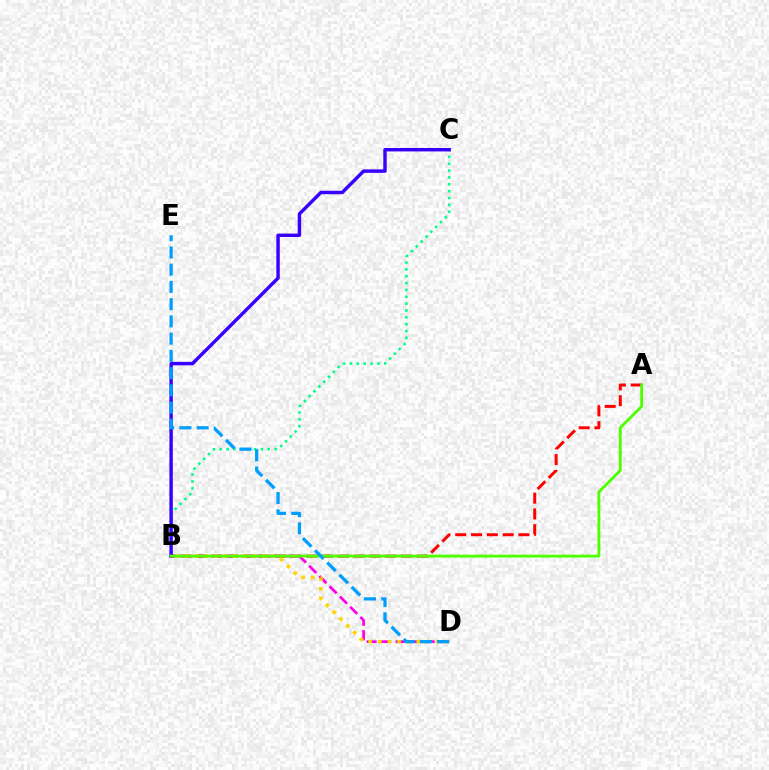{('A', 'B'): [{'color': '#ff0000', 'line_style': 'dashed', 'thickness': 2.15}, {'color': '#4fff00', 'line_style': 'solid', 'thickness': 2.08}], ('B', 'D'): [{'color': '#ff00ed', 'line_style': 'dashed', 'thickness': 1.97}, {'color': '#ffd500', 'line_style': 'dotted', 'thickness': 2.62}], ('B', 'C'): [{'color': '#00ff86', 'line_style': 'dotted', 'thickness': 1.86}, {'color': '#3700ff', 'line_style': 'solid', 'thickness': 2.47}], ('D', 'E'): [{'color': '#009eff', 'line_style': 'dashed', 'thickness': 2.34}]}